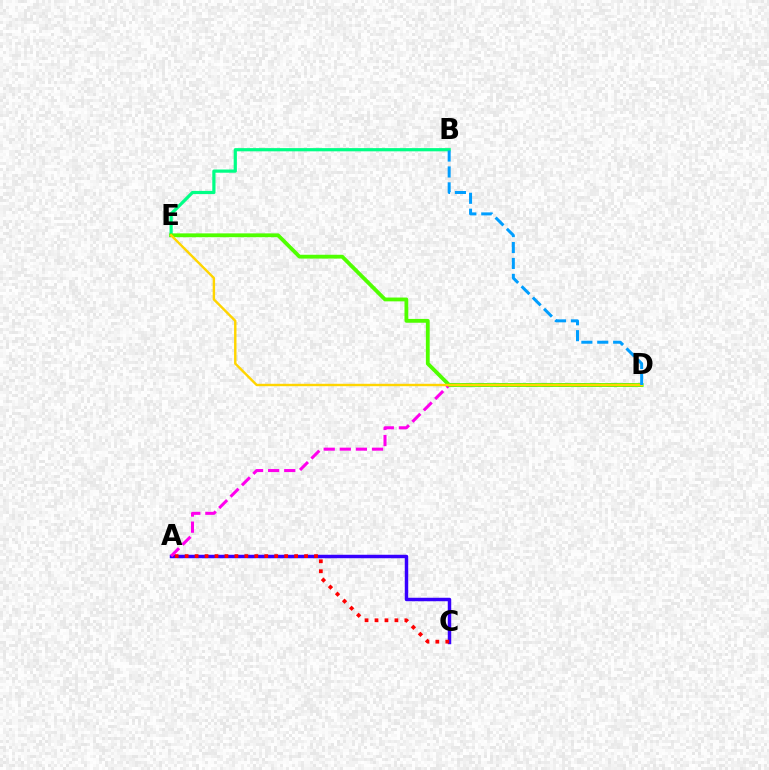{('A', 'C'): [{'color': '#3700ff', 'line_style': 'solid', 'thickness': 2.5}, {'color': '#ff0000', 'line_style': 'dotted', 'thickness': 2.71}], ('B', 'E'): [{'color': '#00ff86', 'line_style': 'solid', 'thickness': 2.31}], ('A', 'D'): [{'color': '#ff00ed', 'line_style': 'dashed', 'thickness': 2.19}], ('D', 'E'): [{'color': '#4fff00', 'line_style': 'solid', 'thickness': 2.74}, {'color': '#ffd500', 'line_style': 'solid', 'thickness': 1.74}], ('B', 'D'): [{'color': '#009eff', 'line_style': 'dashed', 'thickness': 2.16}]}